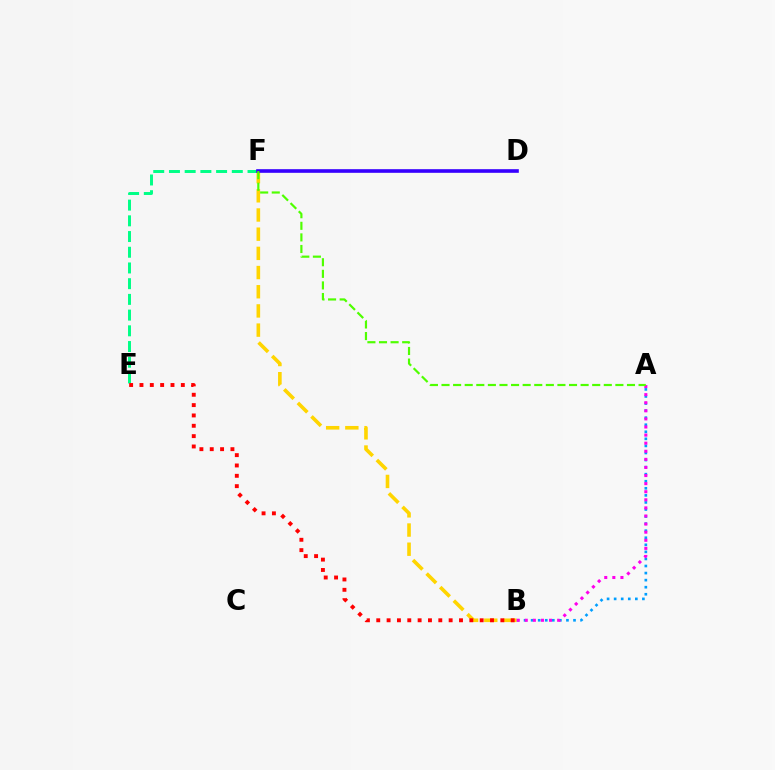{('A', 'B'): [{'color': '#009eff', 'line_style': 'dotted', 'thickness': 1.92}, {'color': '#ff00ed', 'line_style': 'dotted', 'thickness': 2.2}], ('E', 'F'): [{'color': '#00ff86', 'line_style': 'dashed', 'thickness': 2.13}], ('B', 'F'): [{'color': '#ffd500', 'line_style': 'dashed', 'thickness': 2.61}], ('B', 'E'): [{'color': '#ff0000', 'line_style': 'dotted', 'thickness': 2.81}], ('D', 'F'): [{'color': '#3700ff', 'line_style': 'solid', 'thickness': 2.61}], ('A', 'F'): [{'color': '#4fff00', 'line_style': 'dashed', 'thickness': 1.57}]}